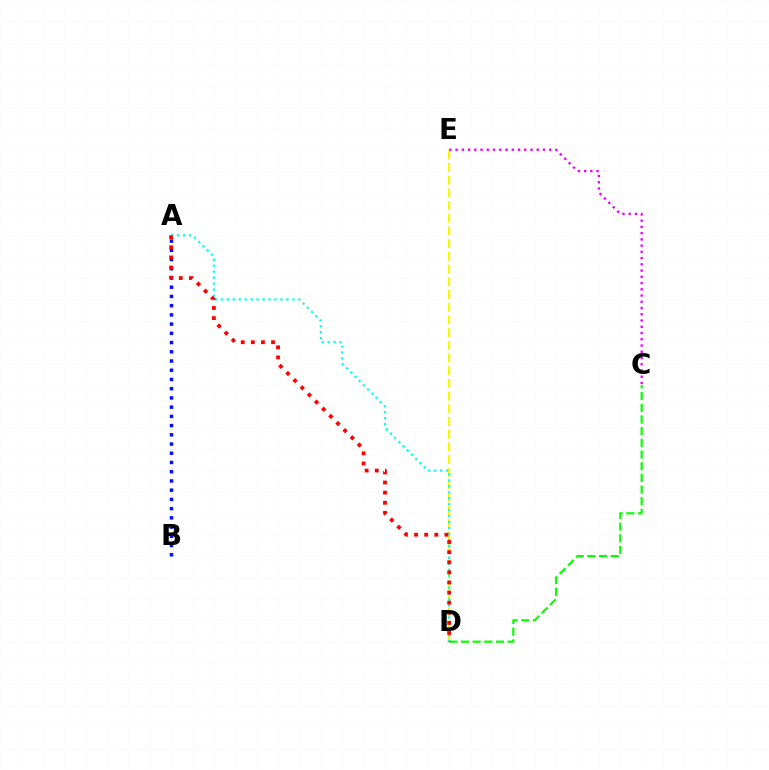{('D', 'E'): [{'color': '#fcf500', 'line_style': 'dashed', 'thickness': 1.73}], ('A', 'D'): [{'color': '#00fff6', 'line_style': 'dotted', 'thickness': 1.62}, {'color': '#ff0000', 'line_style': 'dotted', 'thickness': 2.75}], ('A', 'B'): [{'color': '#0010ff', 'line_style': 'dotted', 'thickness': 2.51}], ('C', 'D'): [{'color': '#08ff00', 'line_style': 'dashed', 'thickness': 1.59}], ('C', 'E'): [{'color': '#ee00ff', 'line_style': 'dotted', 'thickness': 1.7}]}